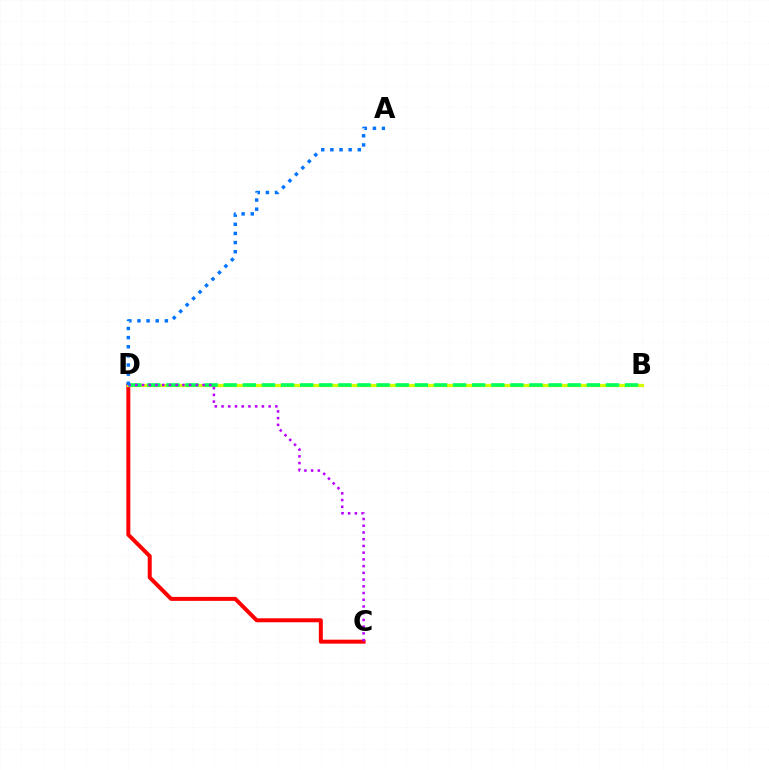{('C', 'D'): [{'color': '#ff0000', 'line_style': 'solid', 'thickness': 2.86}, {'color': '#b900ff', 'line_style': 'dotted', 'thickness': 1.83}], ('B', 'D'): [{'color': '#d1ff00', 'line_style': 'solid', 'thickness': 2.31}, {'color': '#00ff5c', 'line_style': 'dashed', 'thickness': 2.6}], ('A', 'D'): [{'color': '#0074ff', 'line_style': 'dotted', 'thickness': 2.48}]}